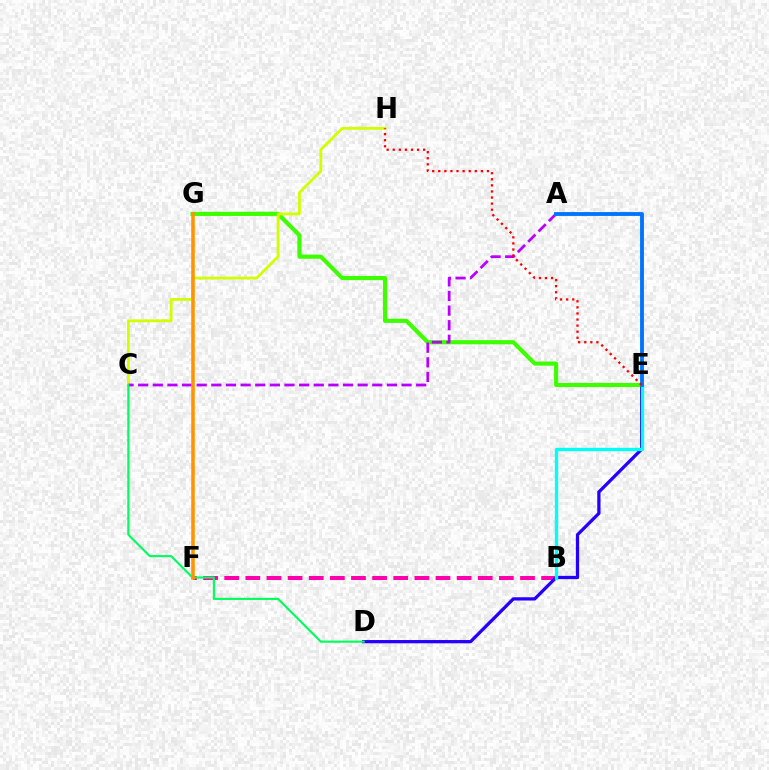{('B', 'F'): [{'color': '#ff00ac', 'line_style': 'dashed', 'thickness': 2.87}], ('D', 'E'): [{'color': '#2500ff', 'line_style': 'solid', 'thickness': 2.35}], ('E', 'G'): [{'color': '#3dff00', 'line_style': 'solid', 'thickness': 2.98}], ('B', 'E'): [{'color': '#00fff6', 'line_style': 'solid', 'thickness': 2.4}], ('C', 'H'): [{'color': '#d1ff00', 'line_style': 'solid', 'thickness': 2.01}], ('A', 'C'): [{'color': '#b900ff', 'line_style': 'dashed', 'thickness': 1.99}], ('C', 'D'): [{'color': '#00ff5c', 'line_style': 'solid', 'thickness': 1.53}], ('A', 'E'): [{'color': '#0074ff', 'line_style': 'solid', 'thickness': 2.77}], ('F', 'G'): [{'color': '#ff9400', 'line_style': 'solid', 'thickness': 2.56}], ('E', 'H'): [{'color': '#ff0000', 'line_style': 'dotted', 'thickness': 1.65}]}